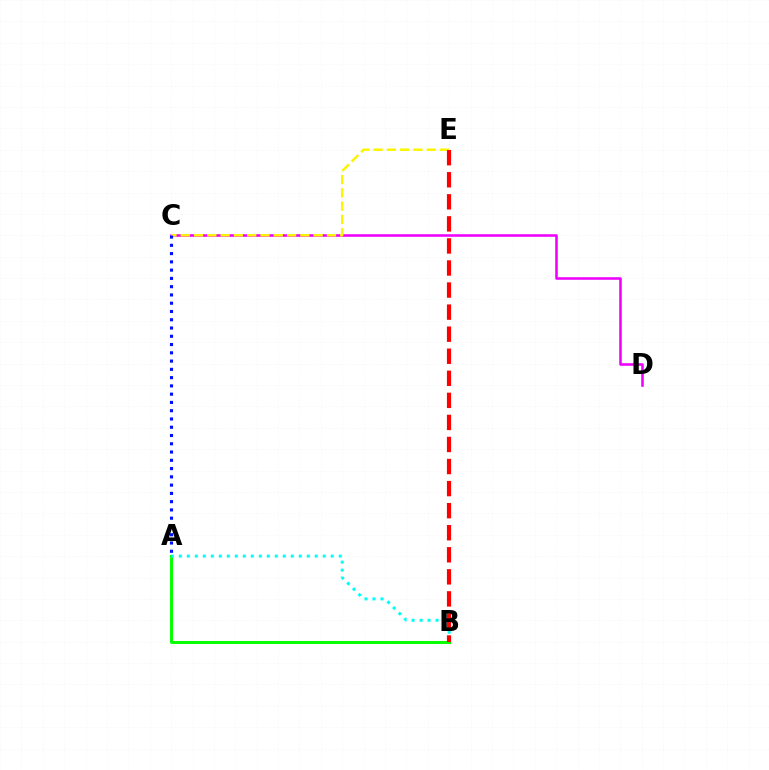{('C', 'D'): [{'color': '#ee00ff', 'line_style': 'solid', 'thickness': 1.84}], ('C', 'E'): [{'color': '#fcf500', 'line_style': 'dashed', 'thickness': 1.81}], ('A', 'C'): [{'color': '#0010ff', 'line_style': 'dotted', 'thickness': 2.25}], ('A', 'B'): [{'color': '#08ff00', 'line_style': 'solid', 'thickness': 2.15}, {'color': '#00fff6', 'line_style': 'dotted', 'thickness': 2.17}], ('B', 'E'): [{'color': '#ff0000', 'line_style': 'dashed', 'thickness': 3.0}]}